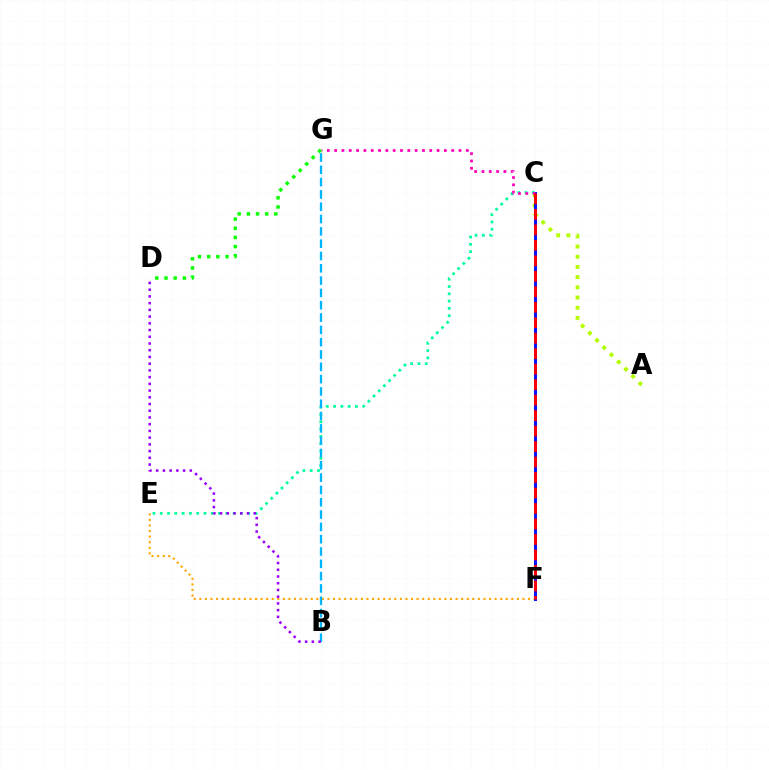{('E', 'F'): [{'color': '#ffa500', 'line_style': 'dotted', 'thickness': 1.51}], ('A', 'C'): [{'color': '#b3ff00', 'line_style': 'dotted', 'thickness': 2.77}], ('C', 'E'): [{'color': '#00ff9d', 'line_style': 'dotted', 'thickness': 1.98}], ('C', 'F'): [{'color': '#0010ff', 'line_style': 'solid', 'thickness': 2.15}, {'color': '#ff0000', 'line_style': 'dashed', 'thickness': 2.1}], ('C', 'G'): [{'color': '#ff00bd', 'line_style': 'dotted', 'thickness': 1.99}], ('B', 'G'): [{'color': '#00b5ff', 'line_style': 'dashed', 'thickness': 1.67}], ('D', 'G'): [{'color': '#08ff00', 'line_style': 'dotted', 'thickness': 2.49}], ('B', 'D'): [{'color': '#9b00ff', 'line_style': 'dotted', 'thickness': 1.83}]}